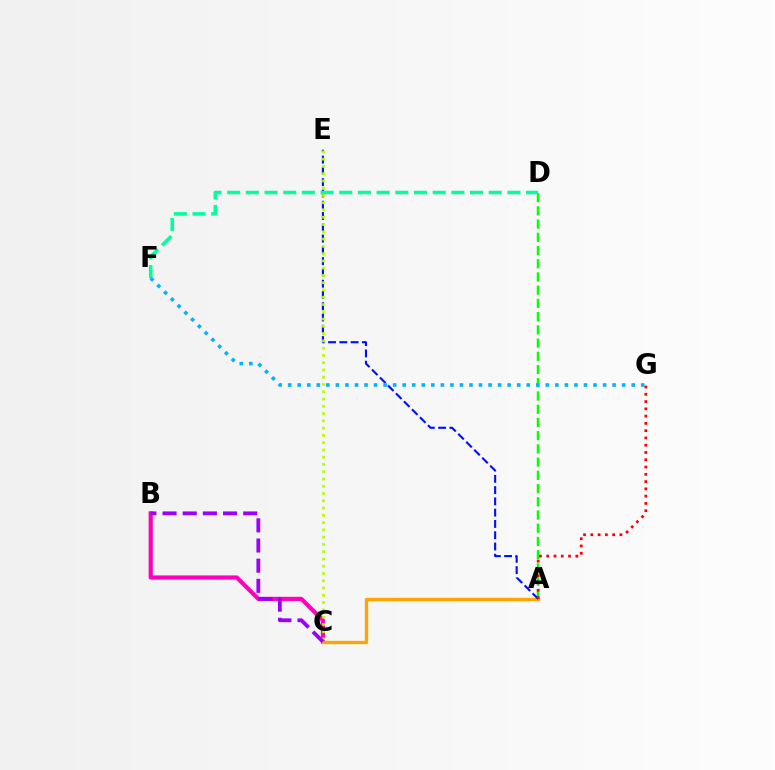{('A', 'D'): [{'color': '#08ff00', 'line_style': 'dashed', 'thickness': 1.8}], ('B', 'C'): [{'color': '#ff00bd', 'line_style': 'solid', 'thickness': 3.0}, {'color': '#9b00ff', 'line_style': 'dashed', 'thickness': 2.74}], ('A', 'C'): [{'color': '#ffa500', 'line_style': 'solid', 'thickness': 2.41}], ('A', 'E'): [{'color': '#0010ff', 'line_style': 'dashed', 'thickness': 1.53}], ('D', 'F'): [{'color': '#00ff9d', 'line_style': 'dashed', 'thickness': 2.54}], ('F', 'G'): [{'color': '#00b5ff', 'line_style': 'dotted', 'thickness': 2.59}], ('C', 'E'): [{'color': '#b3ff00', 'line_style': 'dotted', 'thickness': 1.98}], ('A', 'G'): [{'color': '#ff0000', 'line_style': 'dotted', 'thickness': 1.98}]}